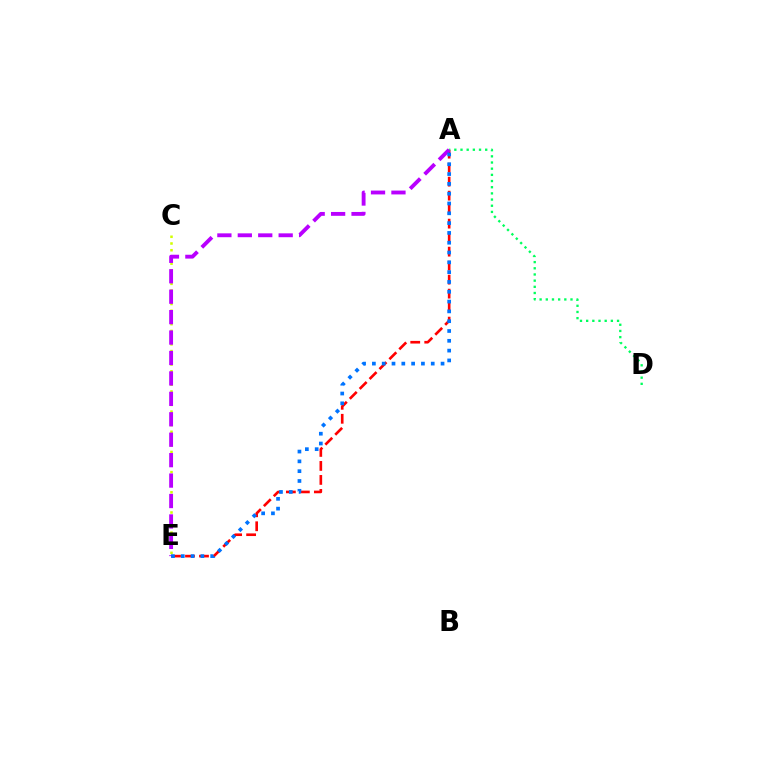{('C', 'E'): [{'color': '#d1ff00', 'line_style': 'dotted', 'thickness': 1.83}], ('A', 'E'): [{'color': '#ff0000', 'line_style': 'dashed', 'thickness': 1.9}, {'color': '#b900ff', 'line_style': 'dashed', 'thickness': 2.78}, {'color': '#0074ff', 'line_style': 'dotted', 'thickness': 2.67}], ('A', 'D'): [{'color': '#00ff5c', 'line_style': 'dotted', 'thickness': 1.68}]}